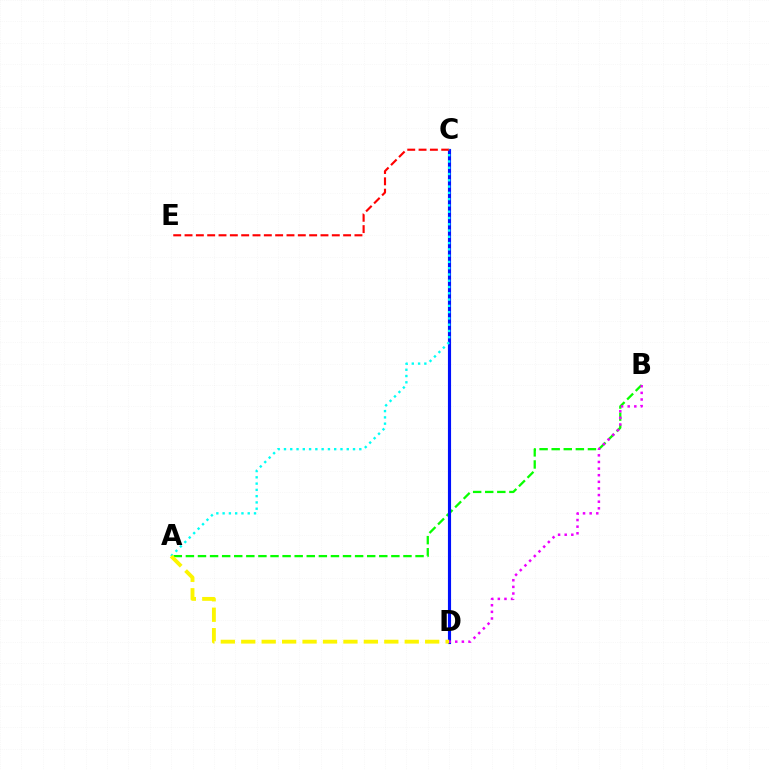{('A', 'B'): [{'color': '#08ff00', 'line_style': 'dashed', 'thickness': 1.64}], ('C', 'D'): [{'color': '#0010ff', 'line_style': 'solid', 'thickness': 2.26}], ('C', 'E'): [{'color': '#ff0000', 'line_style': 'dashed', 'thickness': 1.54}], ('A', 'C'): [{'color': '#00fff6', 'line_style': 'dotted', 'thickness': 1.71}], ('A', 'D'): [{'color': '#fcf500', 'line_style': 'dashed', 'thickness': 2.78}], ('B', 'D'): [{'color': '#ee00ff', 'line_style': 'dotted', 'thickness': 1.8}]}